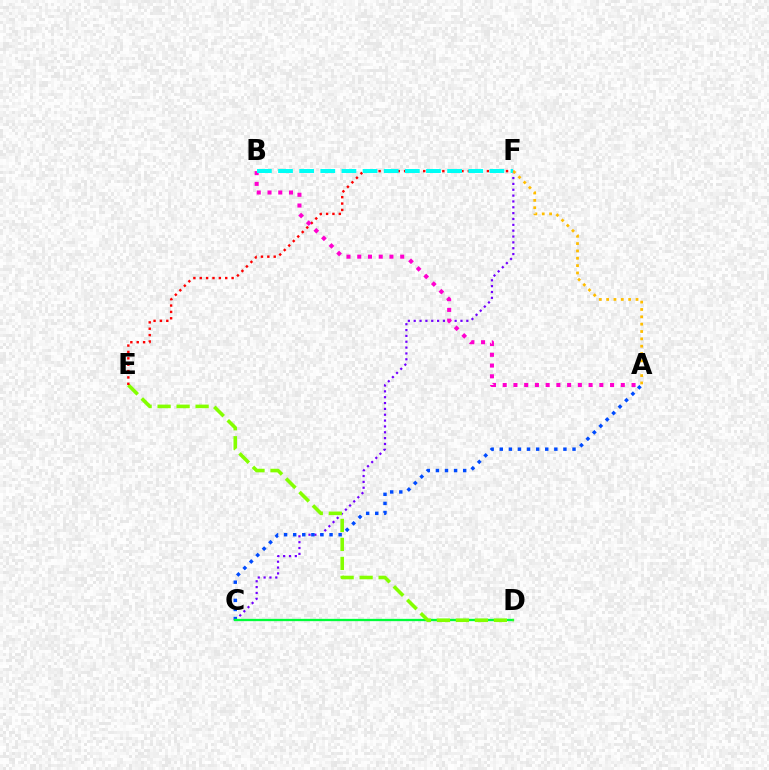{('C', 'F'): [{'color': '#7200ff', 'line_style': 'dotted', 'thickness': 1.59}], ('A', 'C'): [{'color': '#004bff', 'line_style': 'dotted', 'thickness': 2.47}], ('C', 'D'): [{'color': '#00ff39', 'line_style': 'solid', 'thickness': 1.66}], ('D', 'E'): [{'color': '#84ff00', 'line_style': 'dashed', 'thickness': 2.58}], ('E', 'F'): [{'color': '#ff0000', 'line_style': 'dotted', 'thickness': 1.73}], ('A', 'B'): [{'color': '#ff00cf', 'line_style': 'dotted', 'thickness': 2.92}], ('B', 'F'): [{'color': '#00fff6', 'line_style': 'dashed', 'thickness': 2.87}], ('A', 'F'): [{'color': '#ffbd00', 'line_style': 'dotted', 'thickness': 2.0}]}